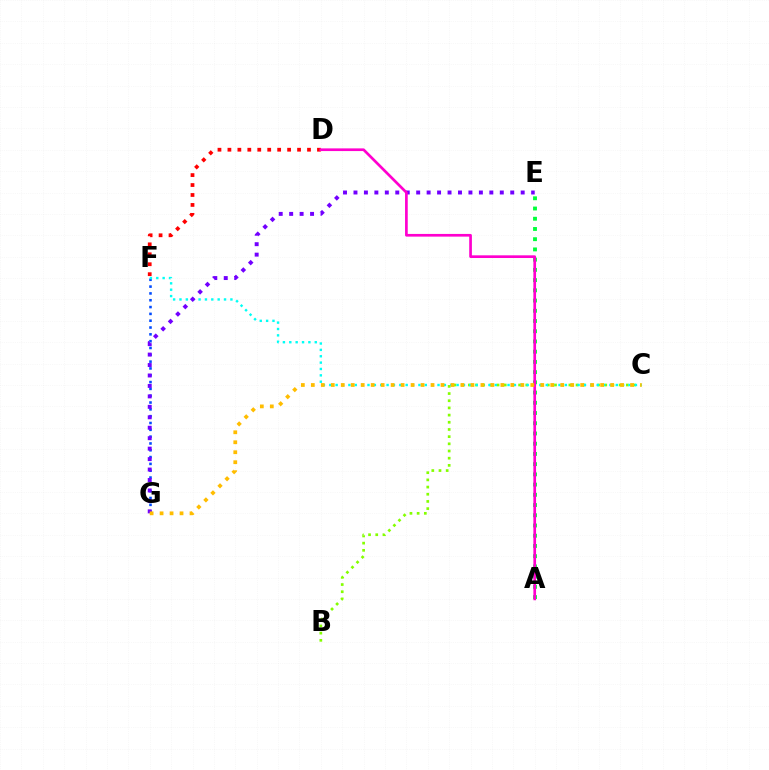{('A', 'E'): [{'color': '#00ff39', 'line_style': 'dotted', 'thickness': 2.78}], ('F', 'G'): [{'color': '#004bff', 'line_style': 'dotted', 'thickness': 1.85}], ('B', 'C'): [{'color': '#84ff00', 'line_style': 'dotted', 'thickness': 1.95}], ('D', 'F'): [{'color': '#ff0000', 'line_style': 'dotted', 'thickness': 2.7}], ('C', 'F'): [{'color': '#00fff6', 'line_style': 'dotted', 'thickness': 1.73}], ('E', 'G'): [{'color': '#7200ff', 'line_style': 'dotted', 'thickness': 2.84}], ('A', 'D'): [{'color': '#ff00cf', 'line_style': 'solid', 'thickness': 1.94}], ('C', 'G'): [{'color': '#ffbd00', 'line_style': 'dotted', 'thickness': 2.71}]}